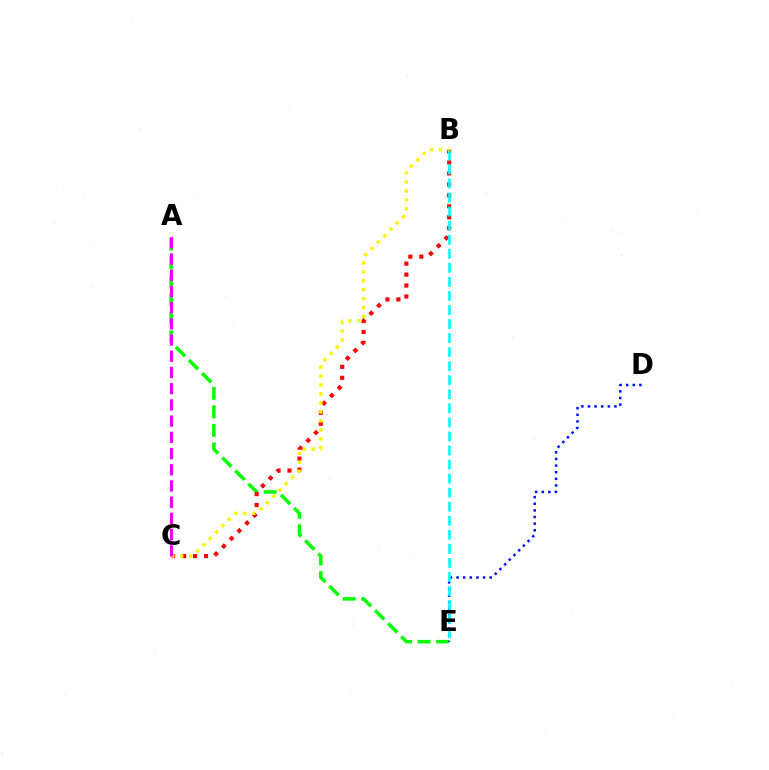{('A', 'E'): [{'color': '#08ff00', 'line_style': 'dashed', 'thickness': 2.52}], ('D', 'E'): [{'color': '#0010ff', 'line_style': 'dotted', 'thickness': 1.8}], ('B', 'C'): [{'color': '#ff0000', 'line_style': 'dotted', 'thickness': 2.97}, {'color': '#fcf500', 'line_style': 'dotted', 'thickness': 2.44}], ('B', 'E'): [{'color': '#00fff6', 'line_style': 'dashed', 'thickness': 1.91}], ('A', 'C'): [{'color': '#ee00ff', 'line_style': 'dashed', 'thickness': 2.2}]}